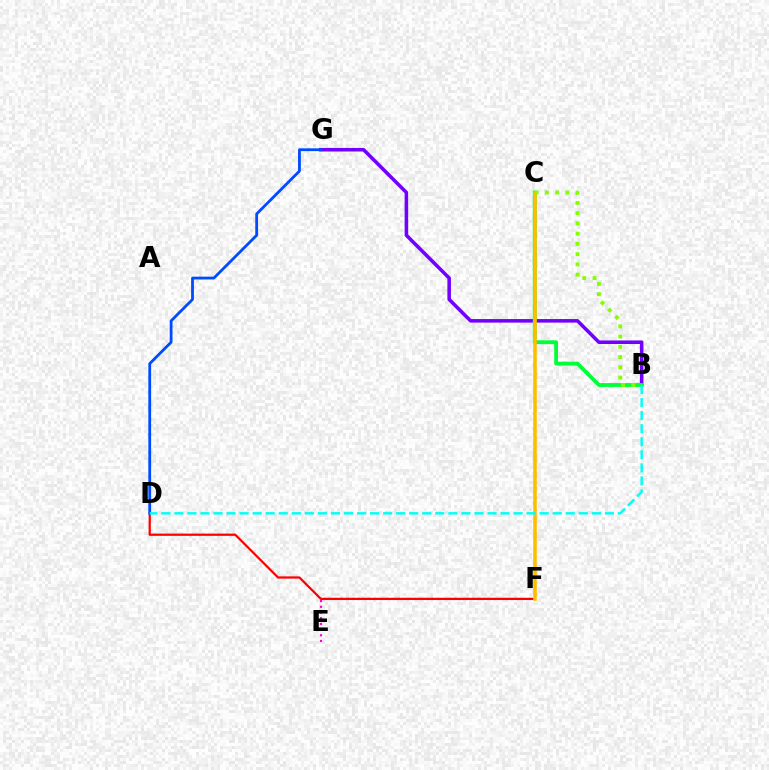{('B', 'G'): [{'color': '#7200ff', 'line_style': 'solid', 'thickness': 2.56}], ('B', 'C'): [{'color': '#00ff39', 'line_style': 'solid', 'thickness': 2.75}, {'color': '#84ff00', 'line_style': 'dotted', 'thickness': 2.78}], ('E', 'F'): [{'color': '#ff00cf', 'line_style': 'dotted', 'thickness': 1.55}], ('D', 'F'): [{'color': '#ff0000', 'line_style': 'solid', 'thickness': 1.61}], ('C', 'F'): [{'color': '#ffbd00', 'line_style': 'solid', 'thickness': 2.57}], ('D', 'G'): [{'color': '#004bff', 'line_style': 'solid', 'thickness': 2.01}], ('B', 'D'): [{'color': '#00fff6', 'line_style': 'dashed', 'thickness': 1.77}]}